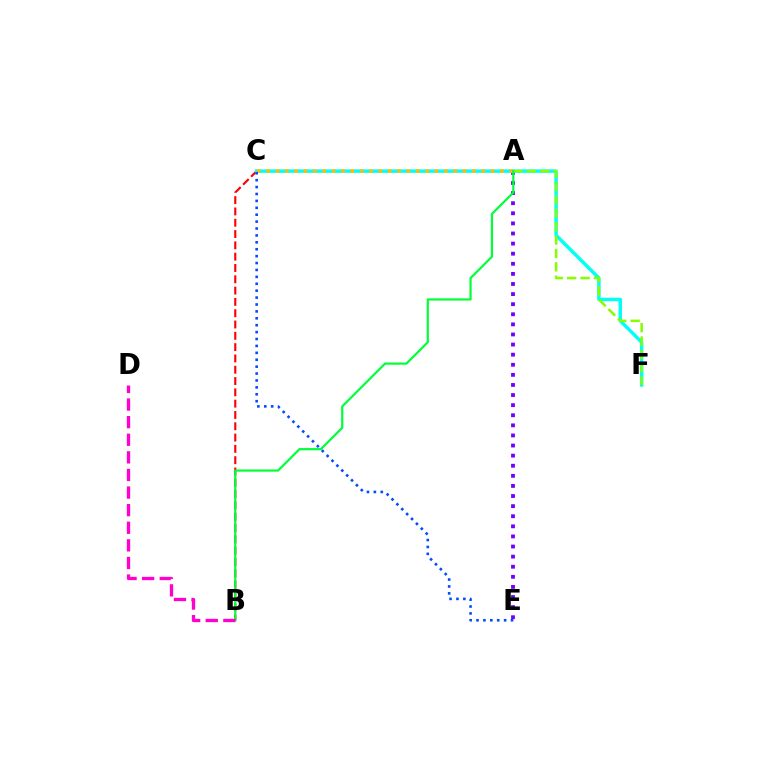{('A', 'E'): [{'color': '#7200ff', 'line_style': 'dotted', 'thickness': 2.74}], ('B', 'C'): [{'color': '#ff0000', 'line_style': 'dashed', 'thickness': 1.54}], ('C', 'F'): [{'color': '#00fff6', 'line_style': 'solid', 'thickness': 2.49}], ('A', 'F'): [{'color': '#84ff00', 'line_style': 'dashed', 'thickness': 1.82}], ('A', 'C'): [{'color': '#ffbd00', 'line_style': 'dotted', 'thickness': 2.54}], ('A', 'B'): [{'color': '#00ff39', 'line_style': 'solid', 'thickness': 1.58}], ('C', 'E'): [{'color': '#004bff', 'line_style': 'dotted', 'thickness': 1.88}], ('B', 'D'): [{'color': '#ff00cf', 'line_style': 'dashed', 'thickness': 2.39}]}